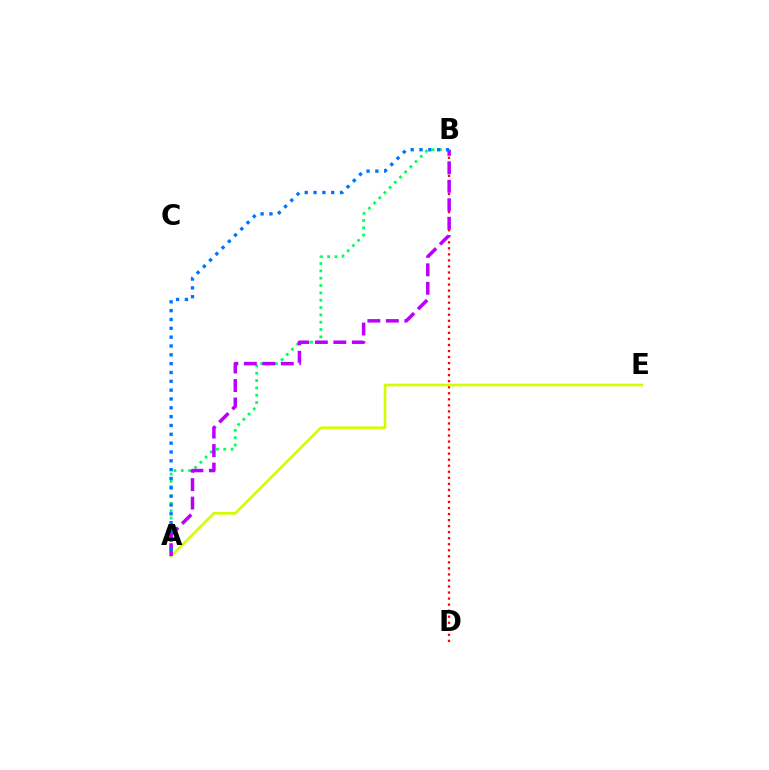{('B', 'D'): [{'color': '#ff0000', 'line_style': 'dotted', 'thickness': 1.64}], ('A', 'B'): [{'color': '#00ff5c', 'line_style': 'dotted', 'thickness': 1.99}, {'color': '#b900ff', 'line_style': 'dashed', 'thickness': 2.51}, {'color': '#0074ff', 'line_style': 'dotted', 'thickness': 2.4}], ('A', 'E'): [{'color': '#d1ff00', 'line_style': 'solid', 'thickness': 1.91}]}